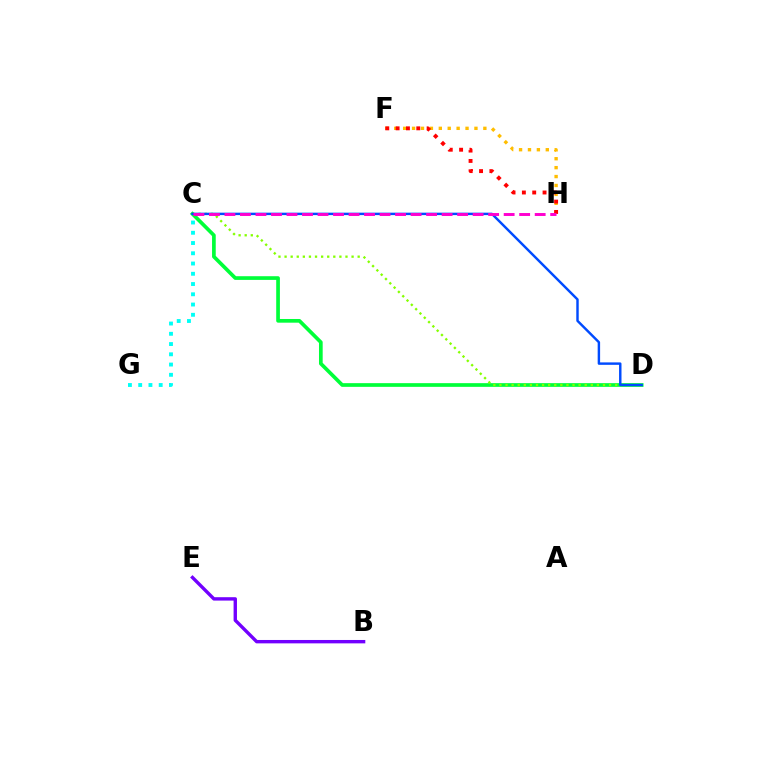{('C', 'D'): [{'color': '#00ff39', 'line_style': 'solid', 'thickness': 2.66}, {'color': '#84ff00', 'line_style': 'dotted', 'thickness': 1.66}, {'color': '#004bff', 'line_style': 'solid', 'thickness': 1.75}], ('F', 'H'): [{'color': '#ffbd00', 'line_style': 'dotted', 'thickness': 2.42}, {'color': '#ff0000', 'line_style': 'dotted', 'thickness': 2.81}], ('C', 'G'): [{'color': '#00fff6', 'line_style': 'dotted', 'thickness': 2.79}], ('B', 'E'): [{'color': '#7200ff', 'line_style': 'solid', 'thickness': 2.44}], ('C', 'H'): [{'color': '#ff00cf', 'line_style': 'dashed', 'thickness': 2.11}]}